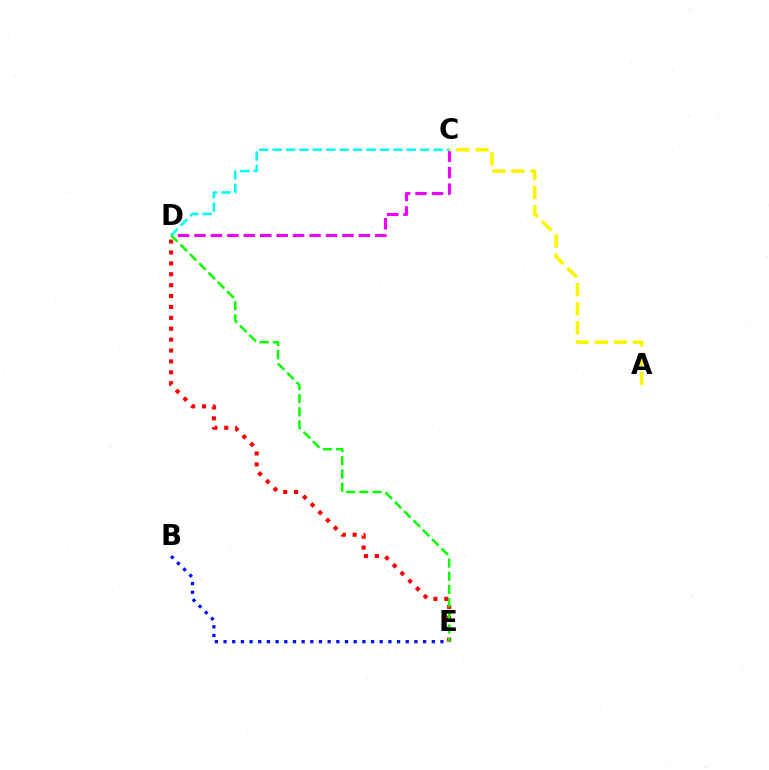{('C', 'D'): [{'color': '#ee00ff', 'line_style': 'dashed', 'thickness': 2.23}, {'color': '#00fff6', 'line_style': 'dashed', 'thickness': 1.82}], ('A', 'C'): [{'color': '#fcf500', 'line_style': 'dashed', 'thickness': 2.6}], ('D', 'E'): [{'color': '#ff0000', 'line_style': 'dotted', 'thickness': 2.96}, {'color': '#08ff00', 'line_style': 'dashed', 'thickness': 1.79}], ('B', 'E'): [{'color': '#0010ff', 'line_style': 'dotted', 'thickness': 2.36}]}